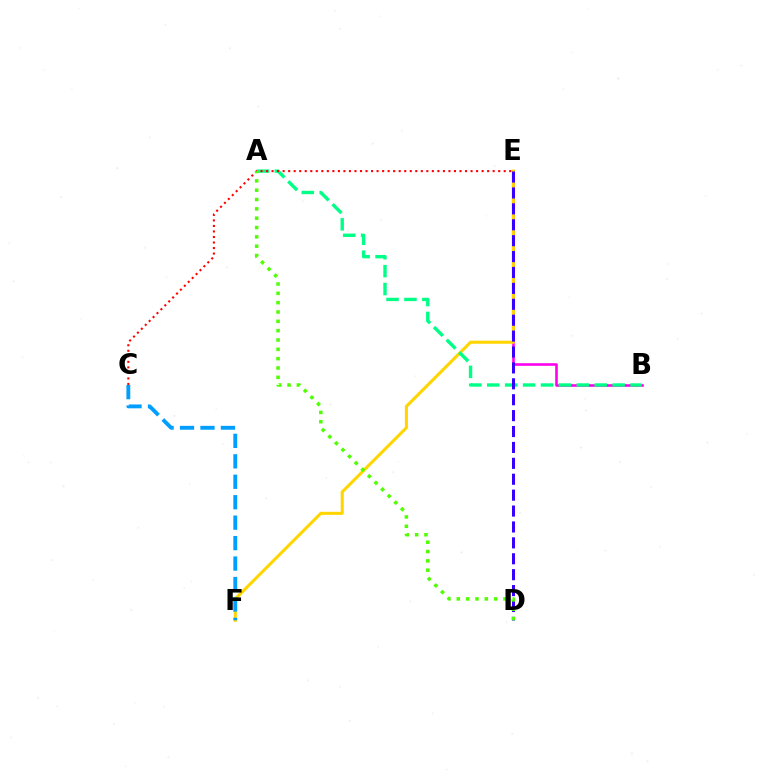{('B', 'E'): [{'color': '#ff00ed', 'line_style': 'solid', 'thickness': 1.87}], ('E', 'F'): [{'color': '#ffd500', 'line_style': 'solid', 'thickness': 2.21}], ('A', 'B'): [{'color': '#00ff86', 'line_style': 'dashed', 'thickness': 2.43}], ('C', 'E'): [{'color': '#ff0000', 'line_style': 'dotted', 'thickness': 1.5}], ('C', 'F'): [{'color': '#009eff', 'line_style': 'dashed', 'thickness': 2.78}], ('D', 'E'): [{'color': '#3700ff', 'line_style': 'dashed', 'thickness': 2.16}], ('A', 'D'): [{'color': '#4fff00', 'line_style': 'dotted', 'thickness': 2.54}]}